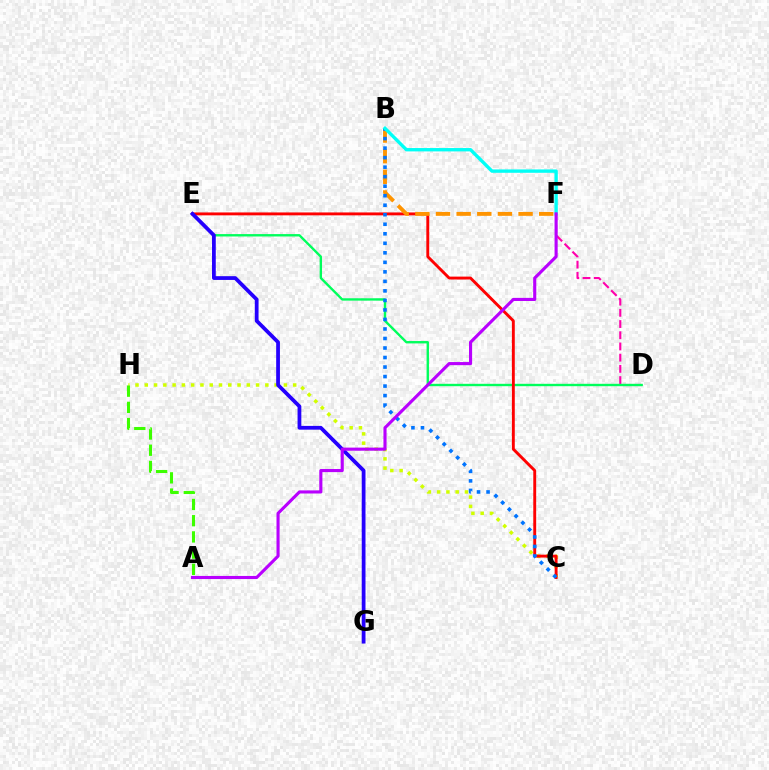{('D', 'F'): [{'color': '#ff00ac', 'line_style': 'dashed', 'thickness': 1.52}], ('D', 'E'): [{'color': '#00ff5c', 'line_style': 'solid', 'thickness': 1.72}], ('C', 'H'): [{'color': '#d1ff00', 'line_style': 'dotted', 'thickness': 2.52}], ('C', 'E'): [{'color': '#ff0000', 'line_style': 'solid', 'thickness': 2.08}], ('B', 'F'): [{'color': '#ff9400', 'line_style': 'dashed', 'thickness': 2.8}, {'color': '#00fff6', 'line_style': 'solid', 'thickness': 2.42}], ('A', 'H'): [{'color': '#3dff00', 'line_style': 'dashed', 'thickness': 2.2}], ('B', 'C'): [{'color': '#0074ff', 'line_style': 'dotted', 'thickness': 2.59}], ('E', 'G'): [{'color': '#2500ff', 'line_style': 'solid', 'thickness': 2.71}], ('A', 'F'): [{'color': '#b900ff', 'line_style': 'solid', 'thickness': 2.24}]}